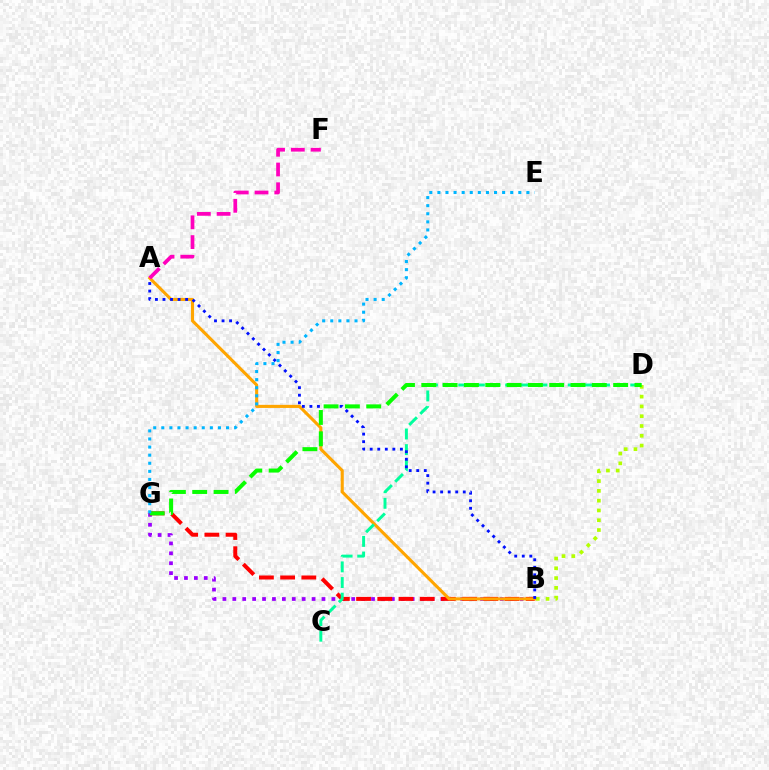{('B', 'D'): [{'color': '#b3ff00', 'line_style': 'dotted', 'thickness': 2.66}], ('B', 'G'): [{'color': '#9b00ff', 'line_style': 'dotted', 'thickness': 2.69}, {'color': '#ff0000', 'line_style': 'dashed', 'thickness': 2.88}], ('A', 'B'): [{'color': '#ffa500', 'line_style': 'solid', 'thickness': 2.23}, {'color': '#0010ff', 'line_style': 'dotted', 'thickness': 2.05}], ('C', 'D'): [{'color': '#00ff9d', 'line_style': 'dashed', 'thickness': 2.12}], ('D', 'G'): [{'color': '#08ff00', 'line_style': 'dashed', 'thickness': 2.9}], ('E', 'G'): [{'color': '#00b5ff', 'line_style': 'dotted', 'thickness': 2.2}], ('A', 'F'): [{'color': '#ff00bd', 'line_style': 'dashed', 'thickness': 2.69}]}